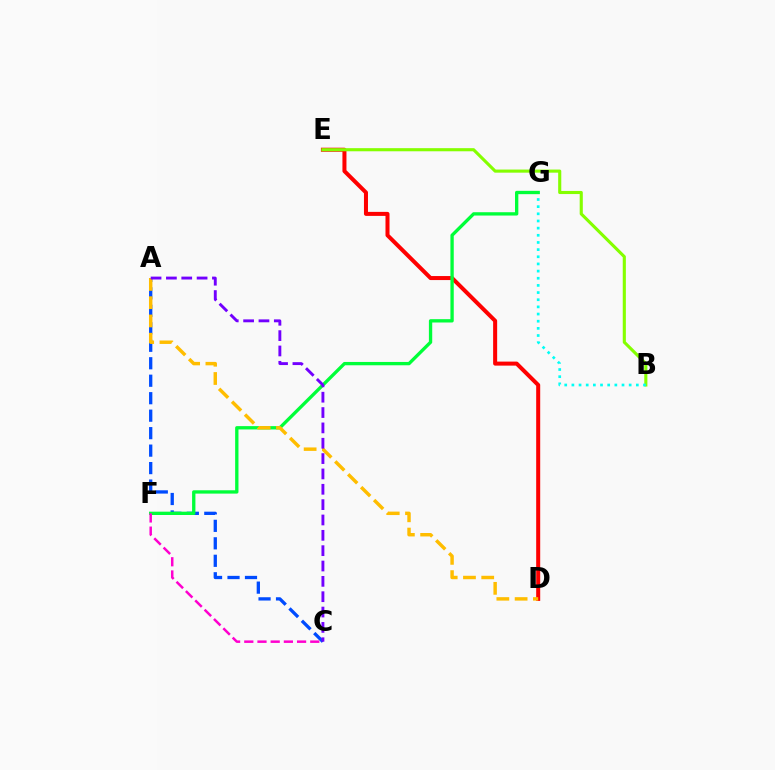{('D', 'E'): [{'color': '#ff0000', 'line_style': 'solid', 'thickness': 2.89}], ('A', 'C'): [{'color': '#004bff', 'line_style': 'dashed', 'thickness': 2.37}, {'color': '#7200ff', 'line_style': 'dashed', 'thickness': 2.08}], ('B', 'E'): [{'color': '#84ff00', 'line_style': 'solid', 'thickness': 2.24}], ('B', 'G'): [{'color': '#00fff6', 'line_style': 'dotted', 'thickness': 1.95}], ('F', 'G'): [{'color': '#00ff39', 'line_style': 'solid', 'thickness': 2.39}], ('A', 'D'): [{'color': '#ffbd00', 'line_style': 'dashed', 'thickness': 2.48}], ('C', 'F'): [{'color': '#ff00cf', 'line_style': 'dashed', 'thickness': 1.79}]}